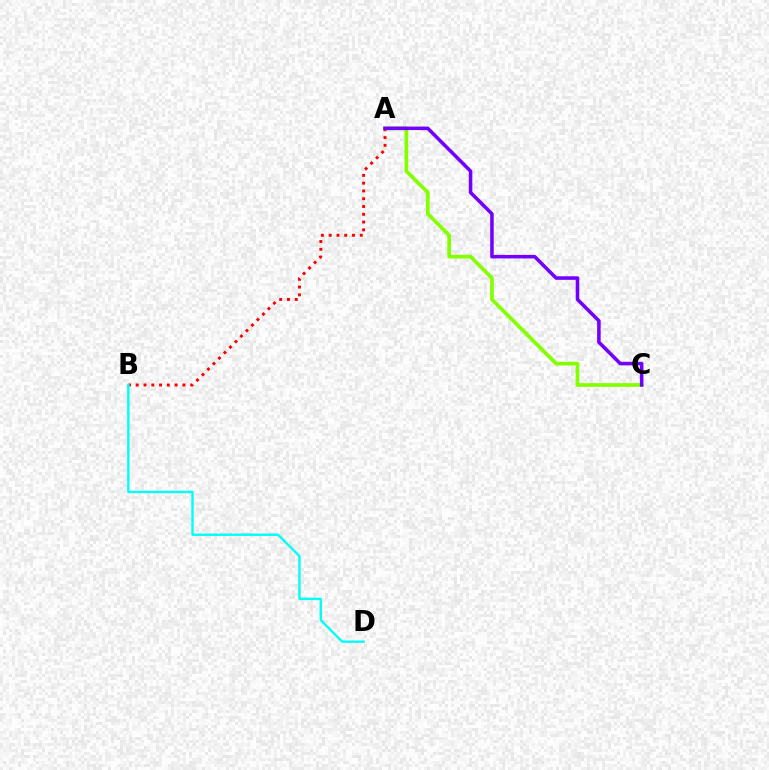{('A', 'B'): [{'color': '#ff0000', 'line_style': 'dotted', 'thickness': 2.11}], ('A', 'C'): [{'color': '#84ff00', 'line_style': 'solid', 'thickness': 2.66}, {'color': '#7200ff', 'line_style': 'solid', 'thickness': 2.55}], ('B', 'D'): [{'color': '#00fff6', 'line_style': 'solid', 'thickness': 1.72}]}